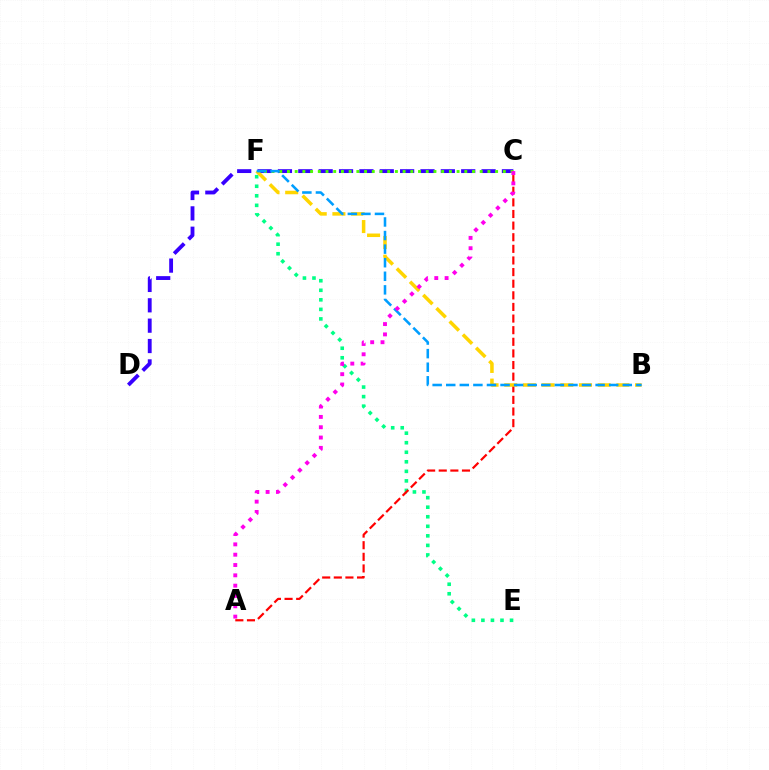{('C', 'D'): [{'color': '#3700ff', 'line_style': 'dashed', 'thickness': 2.77}], ('C', 'F'): [{'color': '#4fff00', 'line_style': 'dotted', 'thickness': 2.09}], ('E', 'F'): [{'color': '#00ff86', 'line_style': 'dotted', 'thickness': 2.59}], ('A', 'C'): [{'color': '#ff0000', 'line_style': 'dashed', 'thickness': 1.58}, {'color': '#ff00ed', 'line_style': 'dotted', 'thickness': 2.8}], ('B', 'F'): [{'color': '#ffd500', 'line_style': 'dashed', 'thickness': 2.54}, {'color': '#009eff', 'line_style': 'dashed', 'thickness': 1.84}]}